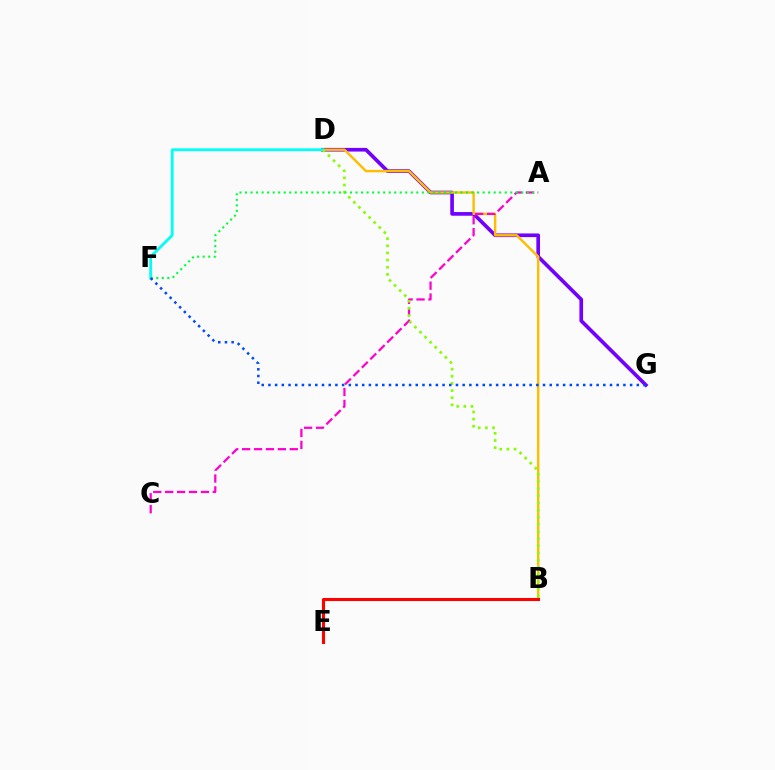{('D', 'G'): [{'color': '#7200ff', 'line_style': 'solid', 'thickness': 2.64}], ('B', 'D'): [{'color': '#ffbd00', 'line_style': 'solid', 'thickness': 1.75}, {'color': '#84ff00', 'line_style': 'dotted', 'thickness': 1.94}], ('A', 'C'): [{'color': '#ff00cf', 'line_style': 'dashed', 'thickness': 1.62}], ('D', 'F'): [{'color': '#00fff6', 'line_style': 'solid', 'thickness': 2.02}], ('A', 'F'): [{'color': '#00ff39', 'line_style': 'dotted', 'thickness': 1.5}], ('B', 'E'): [{'color': '#ff0000', 'line_style': 'solid', 'thickness': 2.22}], ('F', 'G'): [{'color': '#004bff', 'line_style': 'dotted', 'thickness': 1.82}]}